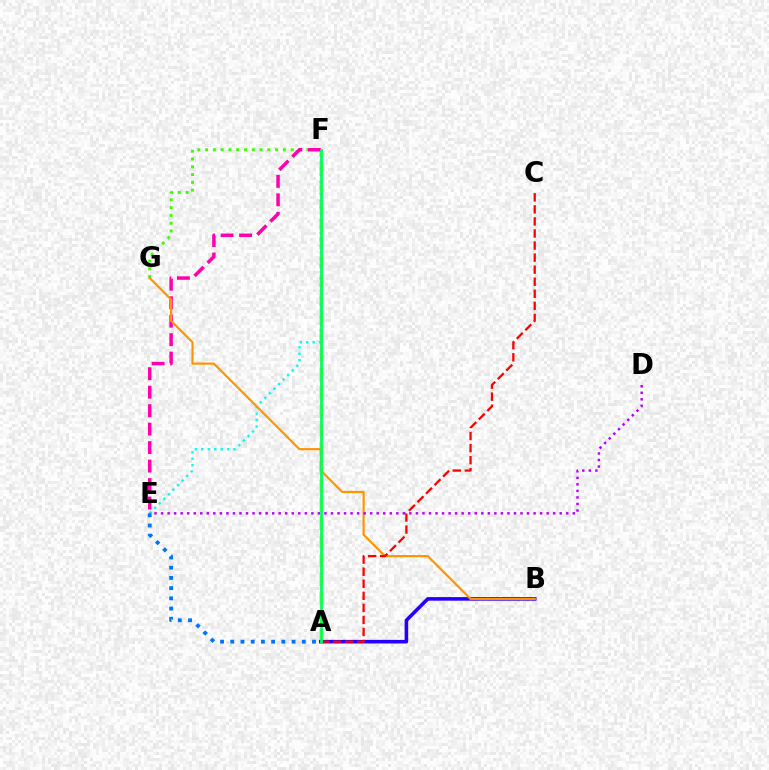{('A', 'F'): [{'color': '#d1ff00', 'line_style': 'dashed', 'thickness': 2.54}, {'color': '#00ff5c', 'line_style': 'solid', 'thickness': 1.97}], ('E', 'F'): [{'color': '#00fff6', 'line_style': 'dotted', 'thickness': 1.75}, {'color': '#ff00ac', 'line_style': 'dashed', 'thickness': 2.51}], ('A', 'B'): [{'color': '#2500ff', 'line_style': 'solid', 'thickness': 2.58}], ('F', 'G'): [{'color': '#3dff00', 'line_style': 'dotted', 'thickness': 2.11}], ('B', 'G'): [{'color': '#ff9400', 'line_style': 'solid', 'thickness': 1.57}], ('D', 'E'): [{'color': '#b900ff', 'line_style': 'dotted', 'thickness': 1.78}], ('A', 'C'): [{'color': '#ff0000', 'line_style': 'dashed', 'thickness': 1.64}], ('A', 'E'): [{'color': '#0074ff', 'line_style': 'dotted', 'thickness': 2.78}]}